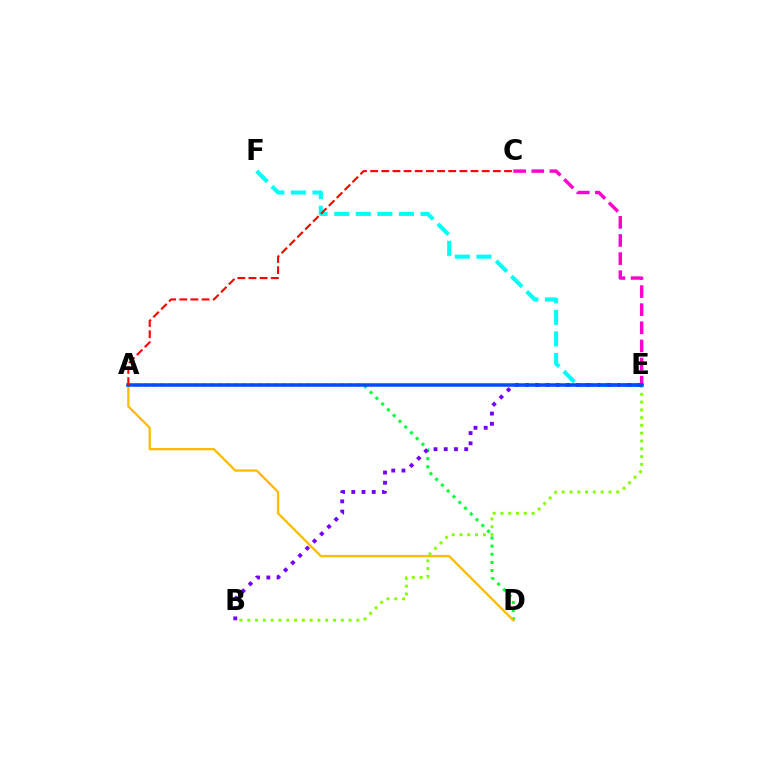{('A', 'D'): [{'color': '#00ff39', 'line_style': 'dotted', 'thickness': 2.21}, {'color': '#ffbd00', 'line_style': 'solid', 'thickness': 1.67}], ('B', 'E'): [{'color': '#84ff00', 'line_style': 'dotted', 'thickness': 2.12}, {'color': '#7200ff', 'line_style': 'dotted', 'thickness': 2.78}], ('E', 'F'): [{'color': '#00fff6', 'line_style': 'dashed', 'thickness': 2.93}], ('C', 'E'): [{'color': '#ff00cf', 'line_style': 'dashed', 'thickness': 2.46}], ('A', 'E'): [{'color': '#004bff', 'line_style': 'solid', 'thickness': 2.55}], ('A', 'C'): [{'color': '#ff0000', 'line_style': 'dashed', 'thickness': 1.52}]}